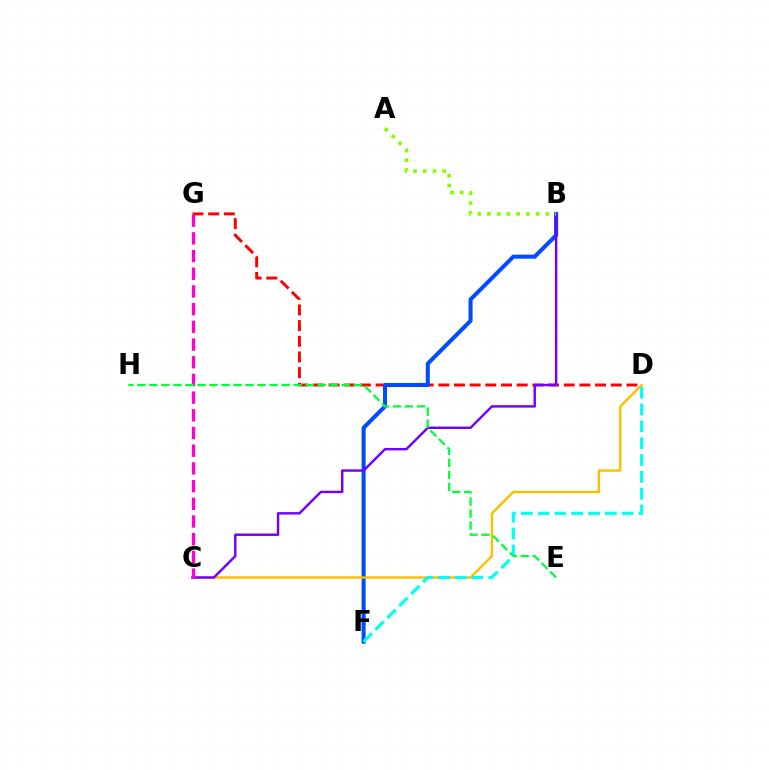{('D', 'G'): [{'color': '#ff0000', 'line_style': 'dashed', 'thickness': 2.13}], ('B', 'F'): [{'color': '#004bff', 'line_style': 'solid', 'thickness': 2.91}], ('C', 'D'): [{'color': '#ffbd00', 'line_style': 'solid', 'thickness': 1.73}], ('D', 'F'): [{'color': '#00fff6', 'line_style': 'dashed', 'thickness': 2.29}], ('B', 'C'): [{'color': '#7200ff', 'line_style': 'solid', 'thickness': 1.75}], ('C', 'G'): [{'color': '#ff00cf', 'line_style': 'dashed', 'thickness': 2.4}], ('A', 'B'): [{'color': '#84ff00', 'line_style': 'dotted', 'thickness': 2.64}], ('E', 'H'): [{'color': '#00ff39', 'line_style': 'dashed', 'thickness': 1.63}]}